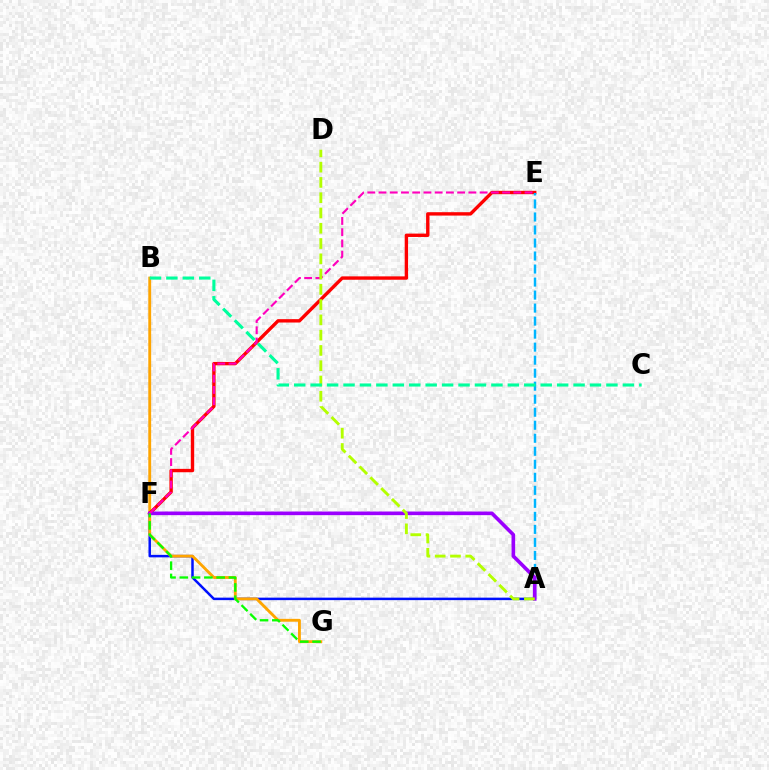{('A', 'F'): [{'color': '#0010ff', 'line_style': 'solid', 'thickness': 1.79}, {'color': '#9b00ff', 'line_style': 'solid', 'thickness': 2.61}], ('B', 'G'): [{'color': '#ffa500', 'line_style': 'solid', 'thickness': 2.06}], ('E', 'F'): [{'color': '#ff0000', 'line_style': 'solid', 'thickness': 2.43}, {'color': '#ff00bd', 'line_style': 'dashed', 'thickness': 1.53}], ('A', 'E'): [{'color': '#00b5ff', 'line_style': 'dashed', 'thickness': 1.77}], ('A', 'D'): [{'color': '#b3ff00', 'line_style': 'dashed', 'thickness': 2.07}], ('B', 'C'): [{'color': '#00ff9d', 'line_style': 'dashed', 'thickness': 2.23}], ('F', 'G'): [{'color': '#08ff00', 'line_style': 'dashed', 'thickness': 1.67}]}